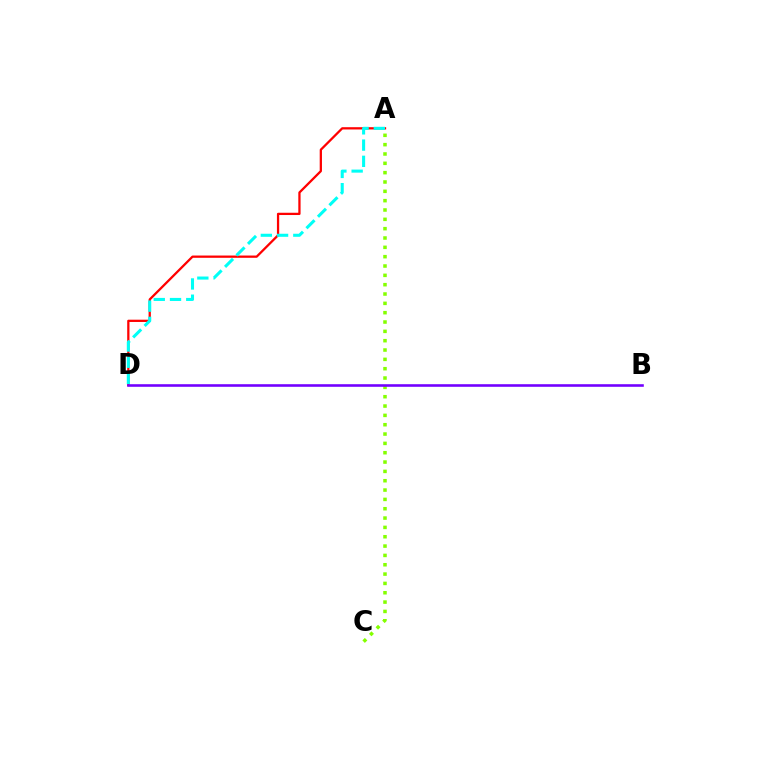{('A', 'D'): [{'color': '#ff0000', 'line_style': 'solid', 'thickness': 1.63}, {'color': '#00fff6', 'line_style': 'dashed', 'thickness': 2.21}], ('A', 'C'): [{'color': '#84ff00', 'line_style': 'dotted', 'thickness': 2.54}], ('B', 'D'): [{'color': '#7200ff', 'line_style': 'solid', 'thickness': 1.87}]}